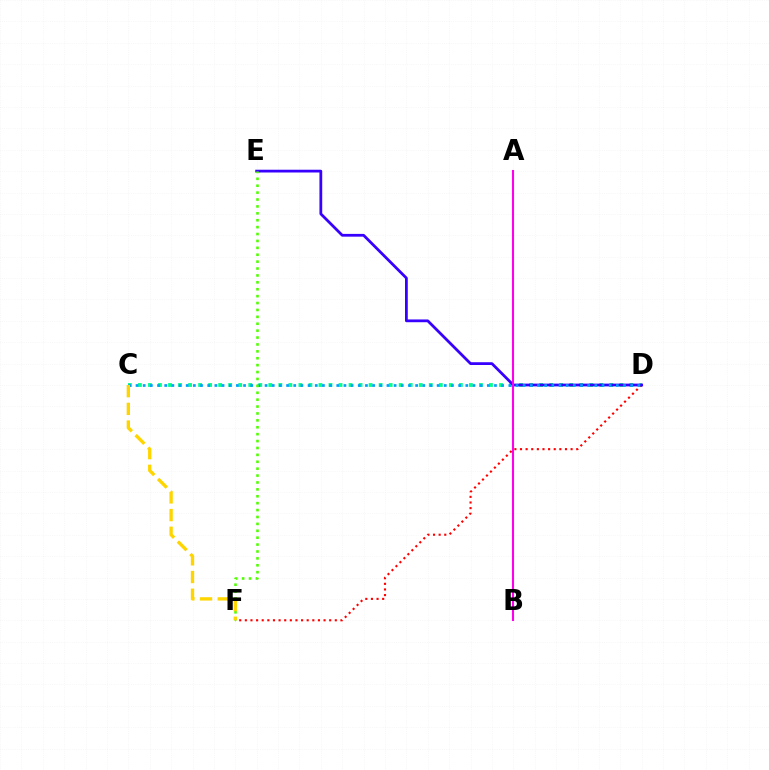{('C', 'D'): [{'color': '#00ff86', 'line_style': 'dotted', 'thickness': 2.72}, {'color': '#009eff', 'line_style': 'dotted', 'thickness': 1.95}], ('D', 'F'): [{'color': '#ff0000', 'line_style': 'dotted', 'thickness': 1.53}], ('D', 'E'): [{'color': '#3700ff', 'line_style': 'solid', 'thickness': 1.99}], ('A', 'B'): [{'color': '#ff00ed', 'line_style': 'solid', 'thickness': 1.51}], ('E', 'F'): [{'color': '#4fff00', 'line_style': 'dotted', 'thickness': 1.88}], ('C', 'F'): [{'color': '#ffd500', 'line_style': 'dashed', 'thickness': 2.4}]}